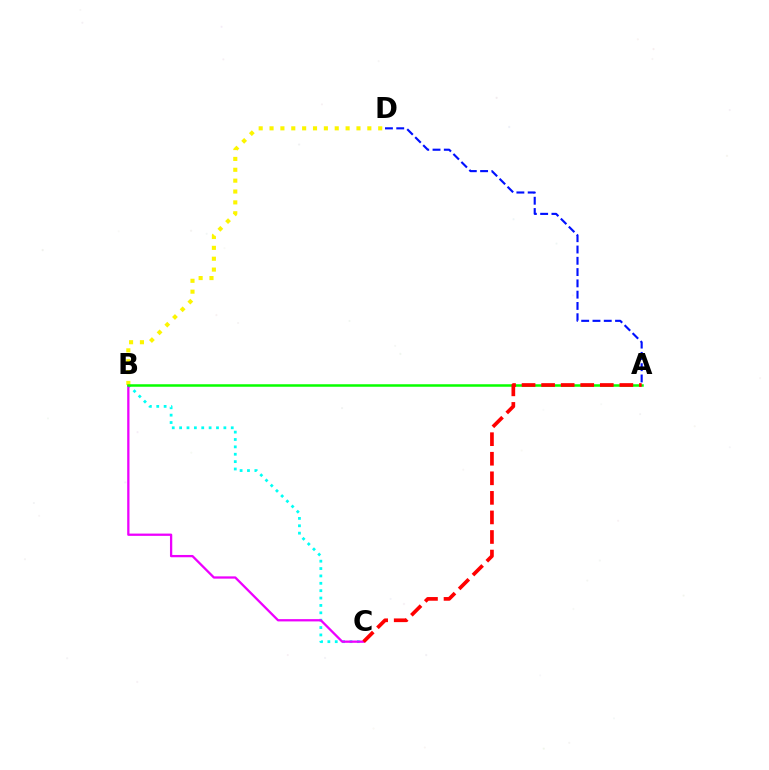{('B', 'C'): [{'color': '#00fff6', 'line_style': 'dotted', 'thickness': 2.0}, {'color': '#ee00ff', 'line_style': 'solid', 'thickness': 1.64}], ('B', 'D'): [{'color': '#fcf500', 'line_style': 'dotted', 'thickness': 2.95}], ('A', 'B'): [{'color': '#08ff00', 'line_style': 'solid', 'thickness': 1.81}], ('A', 'C'): [{'color': '#ff0000', 'line_style': 'dashed', 'thickness': 2.66}], ('A', 'D'): [{'color': '#0010ff', 'line_style': 'dashed', 'thickness': 1.53}]}